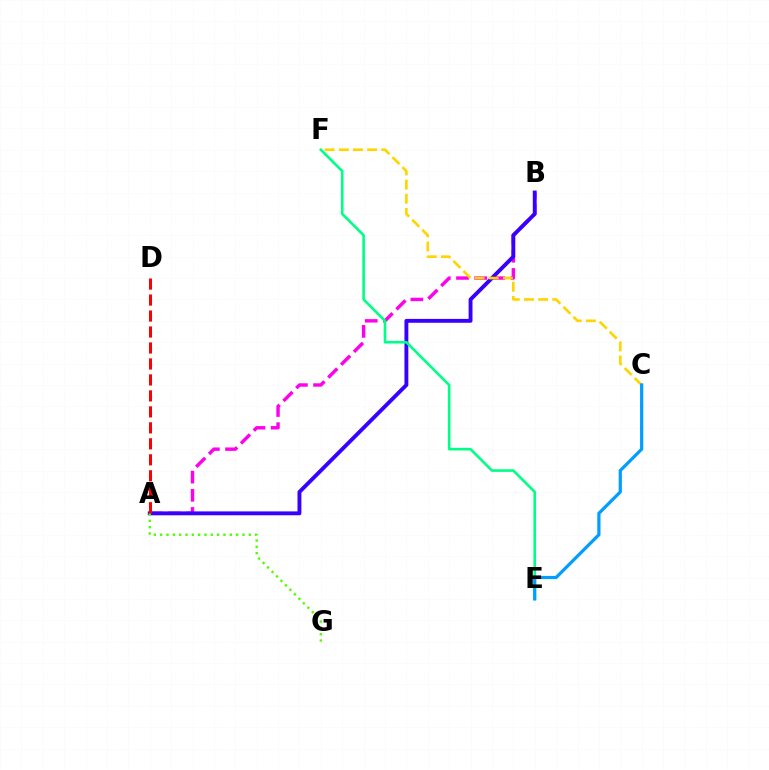{('A', 'B'): [{'color': '#ff00ed', 'line_style': 'dashed', 'thickness': 2.47}, {'color': '#3700ff', 'line_style': 'solid', 'thickness': 2.79}], ('A', 'G'): [{'color': '#4fff00', 'line_style': 'dotted', 'thickness': 1.72}], ('C', 'F'): [{'color': '#ffd500', 'line_style': 'dashed', 'thickness': 1.92}], ('A', 'D'): [{'color': '#ff0000', 'line_style': 'dashed', 'thickness': 2.17}], ('E', 'F'): [{'color': '#00ff86', 'line_style': 'solid', 'thickness': 1.89}], ('C', 'E'): [{'color': '#009eff', 'line_style': 'solid', 'thickness': 2.31}]}